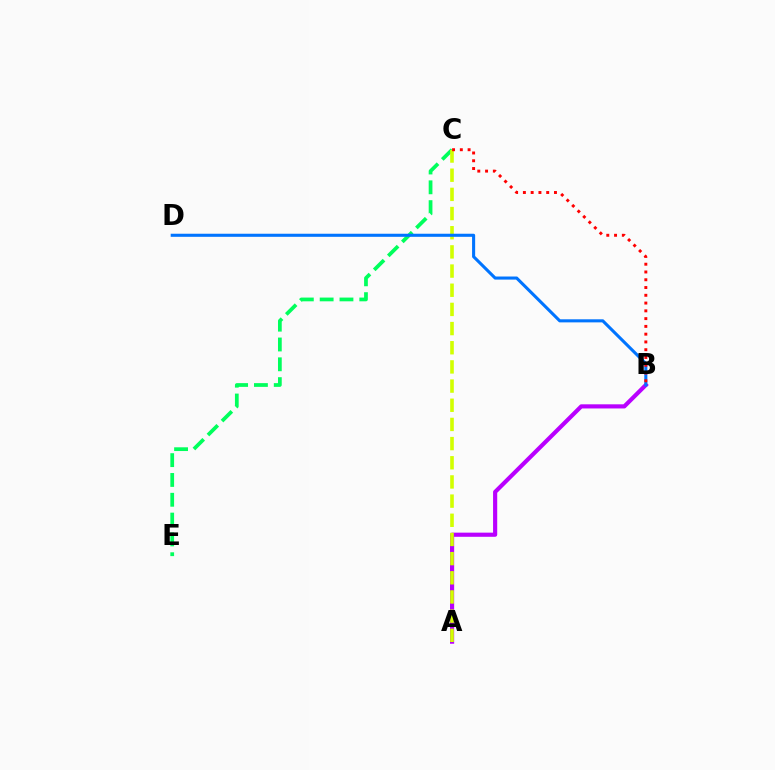{('A', 'B'): [{'color': '#b900ff', 'line_style': 'solid', 'thickness': 2.99}], ('C', 'E'): [{'color': '#00ff5c', 'line_style': 'dashed', 'thickness': 2.69}], ('A', 'C'): [{'color': '#d1ff00', 'line_style': 'dashed', 'thickness': 2.6}], ('B', 'D'): [{'color': '#0074ff', 'line_style': 'solid', 'thickness': 2.21}], ('B', 'C'): [{'color': '#ff0000', 'line_style': 'dotted', 'thickness': 2.11}]}